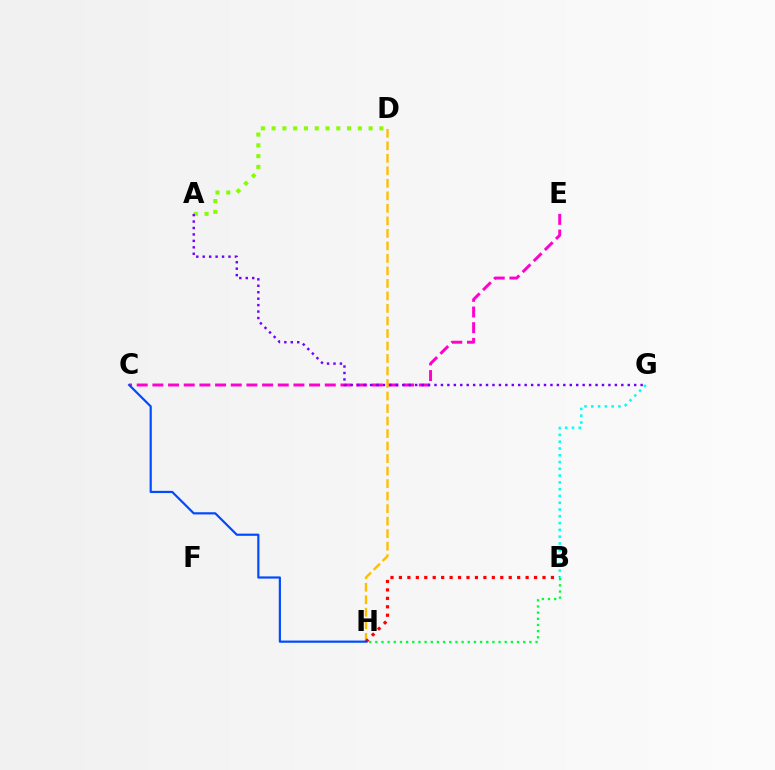{('B', 'G'): [{'color': '#00fff6', 'line_style': 'dotted', 'thickness': 1.84}], ('C', 'E'): [{'color': '#ff00cf', 'line_style': 'dashed', 'thickness': 2.13}], ('A', 'D'): [{'color': '#84ff00', 'line_style': 'dotted', 'thickness': 2.93}], ('D', 'H'): [{'color': '#ffbd00', 'line_style': 'dashed', 'thickness': 1.7}], ('B', 'H'): [{'color': '#ff0000', 'line_style': 'dotted', 'thickness': 2.29}, {'color': '#00ff39', 'line_style': 'dotted', 'thickness': 1.67}], ('C', 'H'): [{'color': '#004bff', 'line_style': 'solid', 'thickness': 1.58}], ('A', 'G'): [{'color': '#7200ff', 'line_style': 'dotted', 'thickness': 1.75}]}